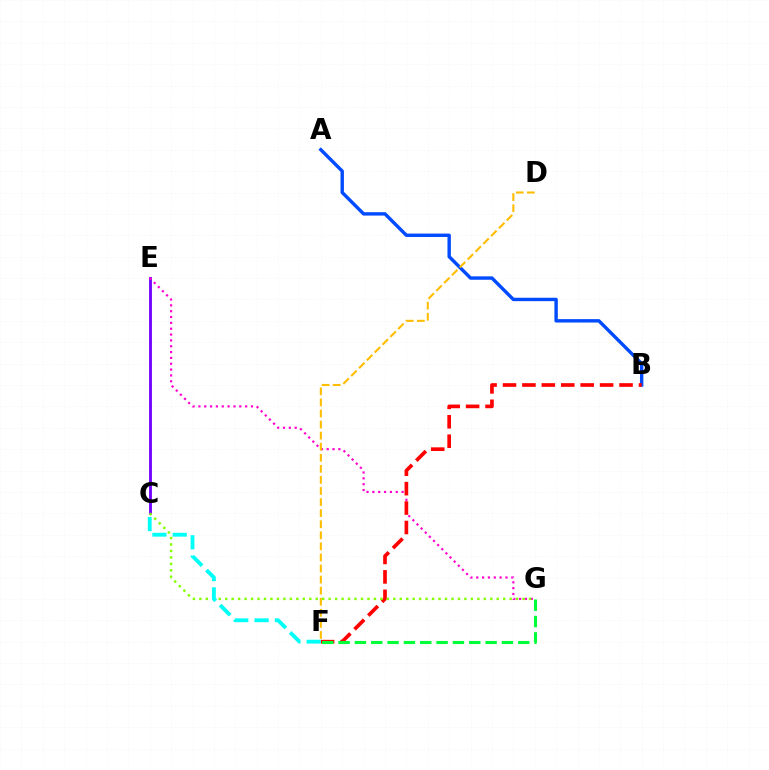{('C', 'E'): [{'color': '#7200ff', 'line_style': 'solid', 'thickness': 2.03}], ('E', 'G'): [{'color': '#ff00cf', 'line_style': 'dotted', 'thickness': 1.59}], ('A', 'B'): [{'color': '#004bff', 'line_style': 'solid', 'thickness': 2.45}], ('B', 'F'): [{'color': '#ff0000', 'line_style': 'dashed', 'thickness': 2.64}], ('C', 'G'): [{'color': '#84ff00', 'line_style': 'dotted', 'thickness': 1.76}], ('F', 'G'): [{'color': '#00ff39', 'line_style': 'dashed', 'thickness': 2.22}], ('C', 'F'): [{'color': '#00fff6', 'line_style': 'dashed', 'thickness': 2.76}], ('D', 'F'): [{'color': '#ffbd00', 'line_style': 'dashed', 'thickness': 1.5}]}